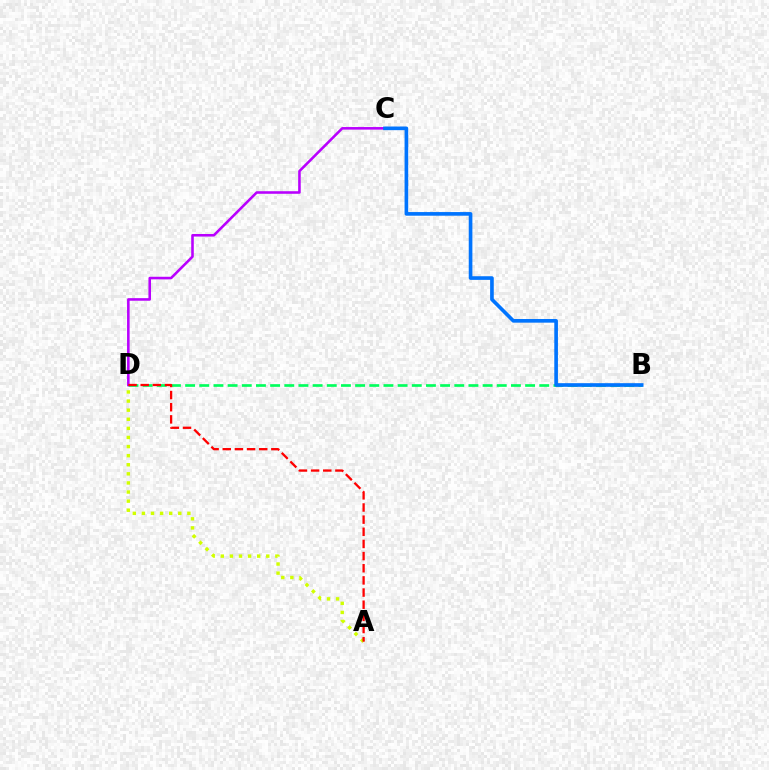{('B', 'D'): [{'color': '#00ff5c', 'line_style': 'dashed', 'thickness': 1.92}], ('C', 'D'): [{'color': '#b900ff', 'line_style': 'solid', 'thickness': 1.85}], ('A', 'D'): [{'color': '#d1ff00', 'line_style': 'dotted', 'thickness': 2.47}, {'color': '#ff0000', 'line_style': 'dashed', 'thickness': 1.65}], ('B', 'C'): [{'color': '#0074ff', 'line_style': 'solid', 'thickness': 2.62}]}